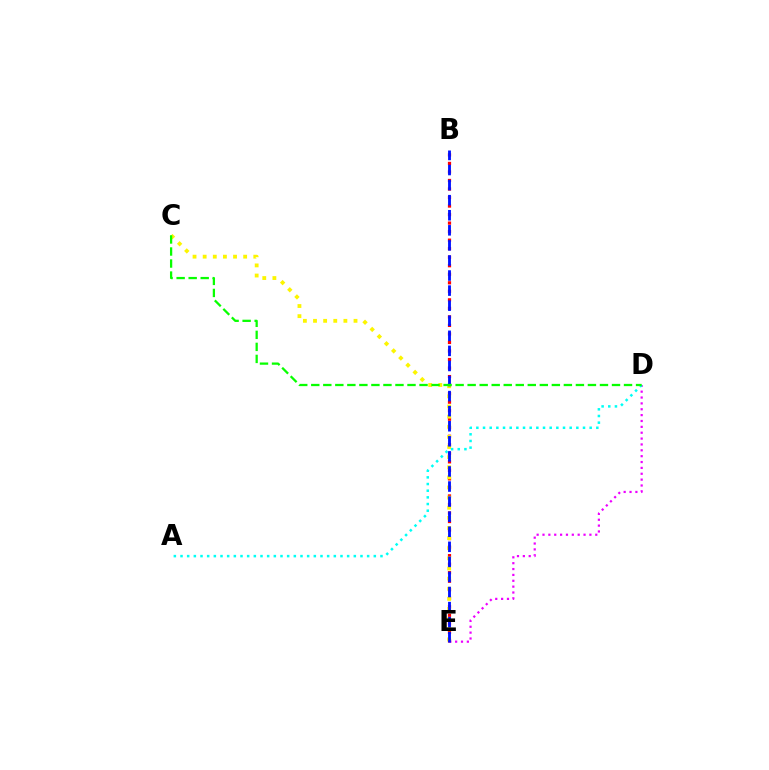{('B', 'E'): [{'color': '#ff0000', 'line_style': 'dotted', 'thickness': 2.32}, {'color': '#0010ff', 'line_style': 'dashed', 'thickness': 2.05}], ('D', 'E'): [{'color': '#ee00ff', 'line_style': 'dotted', 'thickness': 1.59}], ('C', 'E'): [{'color': '#fcf500', 'line_style': 'dotted', 'thickness': 2.75}], ('A', 'D'): [{'color': '#00fff6', 'line_style': 'dotted', 'thickness': 1.81}], ('C', 'D'): [{'color': '#08ff00', 'line_style': 'dashed', 'thickness': 1.63}]}